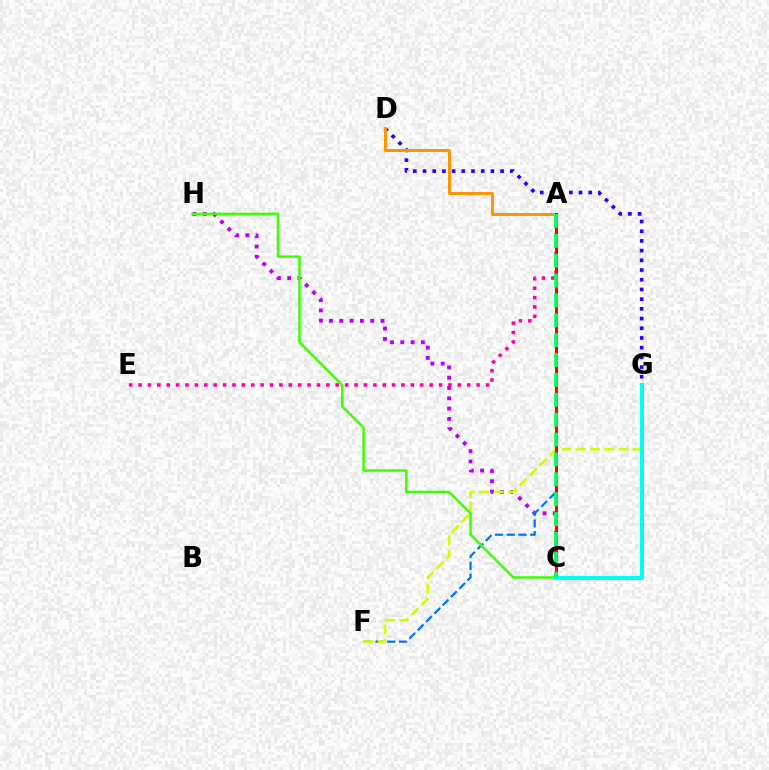{('C', 'H'): [{'color': '#b900ff', 'line_style': 'dotted', 'thickness': 2.8}, {'color': '#3dff00', 'line_style': 'solid', 'thickness': 1.79}], ('A', 'F'): [{'color': '#0074ff', 'line_style': 'dashed', 'thickness': 1.6}], ('D', 'G'): [{'color': '#2500ff', 'line_style': 'dotted', 'thickness': 2.64}], ('A', 'E'): [{'color': '#ff00ac', 'line_style': 'dotted', 'thickness': 2.55}], ('A', 'D'): [{'color': '#ff9400', 'line_style': 'solid', 'thickness': 2.13}], ('F', 'G'): [{'color': '#d1ff00', 'line_style': 'dashed', 'thickness': 1.94}], ('A', 'C'): [{'color': '#ff0000', 'line_style': 'solid', 'thickness': 2.19}, {'color': '#00ff5c', 'line_style': 'dashed', 'thickness': 2.7}], ('C', 'G'): [{'color': '#00fff6', 'line_style': 'solid', 'thickness': 2.93}]}